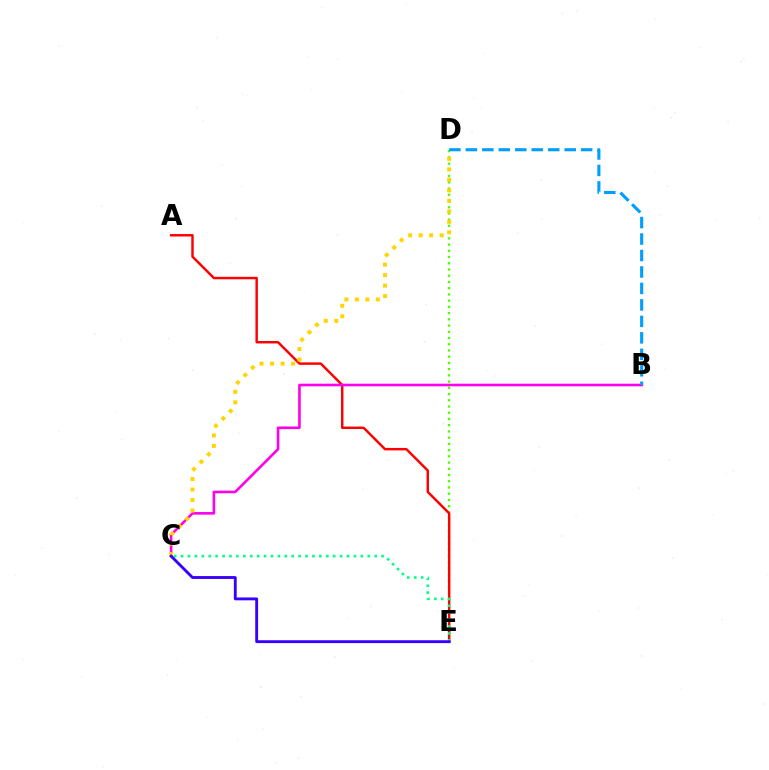{('D', 'E'): [{'color': '#4fff00', 'line_style': 'dotted', 'thickness': 1.69}], ('A', 'E'): [{'color': '#ff0000', 'line_style': 'solid', 'thickness': 1.76}], ('B', 'C'): [{'color': '#ff00ed', 'line_style': 'solid', 'thickness': 1.88}], ('C', 'D'): [{'color': '#ffd500', 'line_style': 'dotted', 'thickness': 2.85}], ('C', 'E'): [{'color': '#00ff86', 'line_style': 'dotted', 'thickness': 1.88}, {'color': '#3700ff', 'line_style': 'solid', 'thickness': 2.06}], ('B', 'D'): [{'color': '#009eff', 'line_style': 'dashed', 'thickness': 2.24}]}